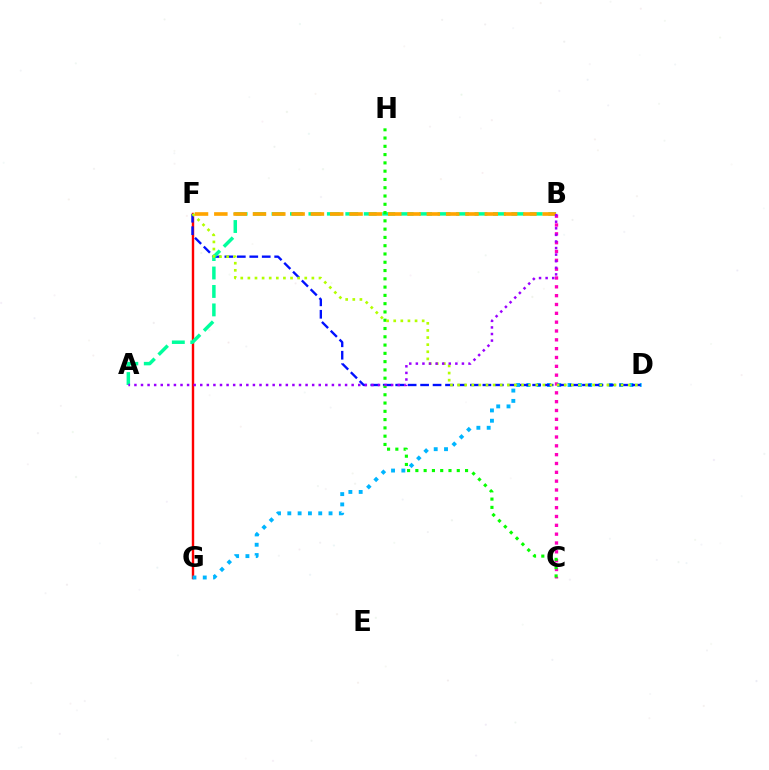{('B', 'C'): [{'color': '#ff00bd', 'line_style': 'dotted', 'thickness': 2.4}], ('F', 'G'): [{'color': '#ff0000', 'line_style': 'solid', 'thickness': 1.73}], ('D', 'G'): [{'color': '#00b5ff', 'line_style': 'dotted', 'thickness': 2.8}], ('D', 'F'): [{'color': '#0010ff', 'line_style': 'dashed', 'thickness': 1.69}, {'color': '#b3ff00', 'line_style': 'dotted', 'thickness': 1.93}], ('A', 'B'): [{'color': '#00ff9d', 'line_style': 'dashed', 'thickness': 2.51}, {'color': '#9b00ff', 'line_style': 'dotted', 'thickness': 1.79}], ('B', 'F'): [{'color': '#ffa500', 'line_style': 'dashed', 'thickness': 2.62}], ('C', 'H'): [{'color': '#08ff00', 'line_style': 'dotted', 'thickness': 2.25}]}